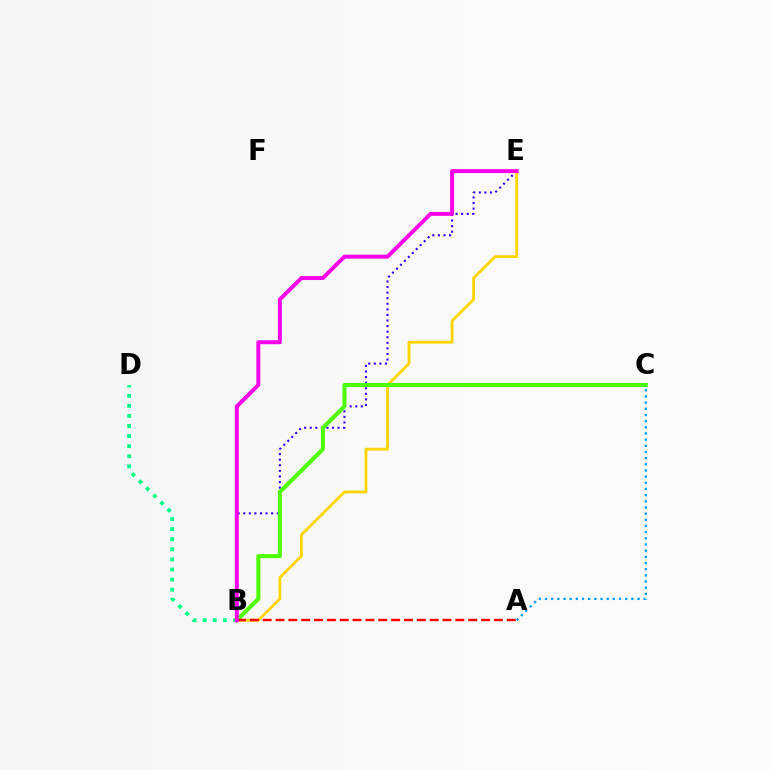{('B', 'E'): [{'color': '#ffd500', 'line_style': 'solid', 'thickness': 2.04}, {'color': '#3700ff', 'line_style': 'dotted', 'thickness': 1.52}, {'color': '#ff00ed', 'line_style': 'solid', 'thickness': 2.84}], ('B', 'C'): [{'color': '#4fff00', 'line_style': 'solid', 'thickness': 2.92}], ('A', 'C'): [{'color': '#009eff', 'line_style': 'dotted', 'thickness': 1.68}], ('A', 'B'): [{'color': '#ff0000', 'line_style': 'dashed', 'thickness': 1.74}], ('B', 'D'): [{'color': '#00ff86', 'line_style': 'dotted', 'thickness': 2.74}]}